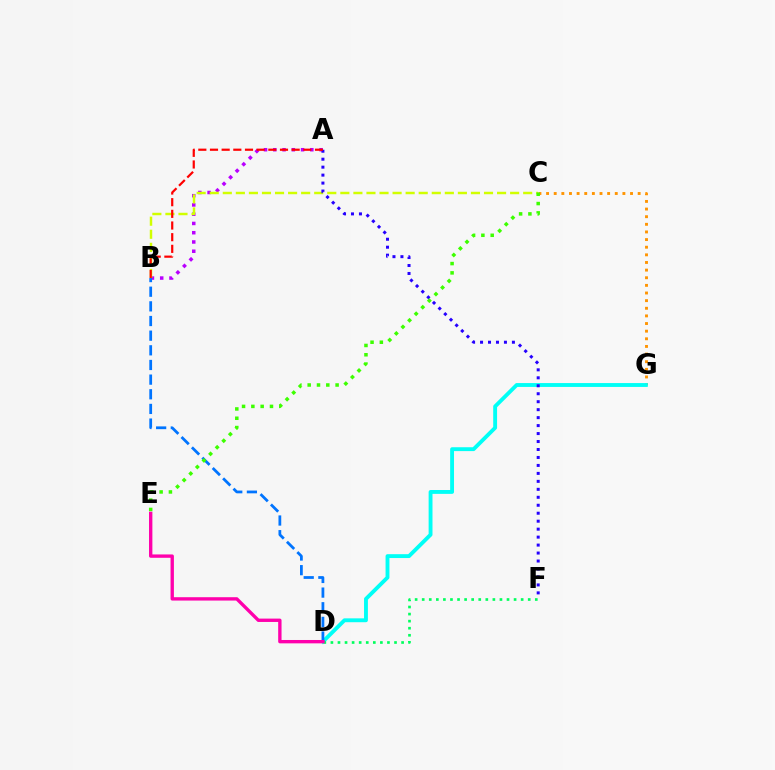{('A', 'B'): [{'color': '#b900ff', 'line_style': 'dotted', 'thickness': 2.52}, {'color': '#ff0000', 'line_style': 'dashed', 'thickness': 1.58}], ('C', 'G'): [{'color': '#ff9400', 'line_style': 'dotted', 'thickness': 2.07}], ('D', 'G'): [{'color': '#00fff6', 'line_style': 'solid', 'thickness': 2.78}], ('B', 'C'): [{'color': '#d1ff00', 'line_style': 'dashed', 'thickness': 1.77}], ('D', 'F'): [{'color': '#00ff5c', 'line_style': 'dotted', 'thickness': 1.92}], ('B', 'D'): [{'color': '#0074ff', 'line_style': 'dashed', 'thickness': 1.99}], ('A', 'F'): [{'color': '#2500ff', 'line_style': 'dotted', 'thickness': 2.16}], ('D', 'E'): [{'color': '#ff00ac', 'line_style': 'solid', 'thickness': 2.42}], ('C', 'E'): [{'color': '#3dff00', 'line_style': 'dotted', 'thickness': 2.53}]}